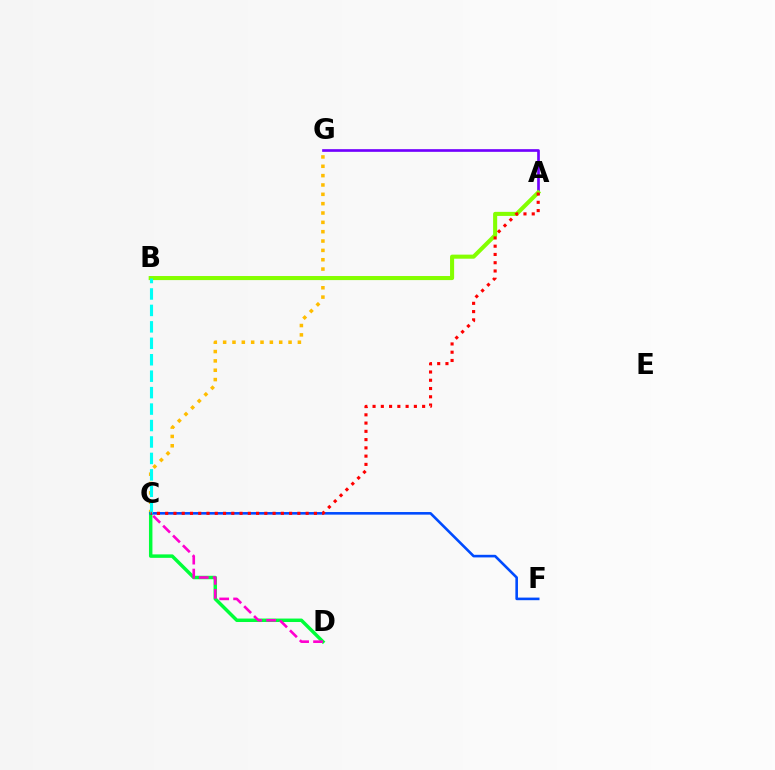{('C', 'G'): [{'color': '#ffbd00', 'line_style': 'dotted', 'thickness': 2.54}], ('C', 'D'): [{'color': '#00ff39', 'line_style': 'solid', 'thickness': 2.49}, {'color': '#ff00cf', 'line_style': 'dashed', 'thickness': 1.89}], ('A', 'G'): [{'color': '#7200ff', 'line_style': 'solid', 'thickness': 1.93}], ('C', 'F'): [{'color': '#004bff', 'line_style': 'solid', 'thickness': 1.87}], ('A', 'B'): [{'color': '#84ff00', 'line_style': 'solid', 'thickness': 2.93}], ('B', 'C'): [{'color': '#00fff6', 'line_style': 'dashed', 'thickness': 2.23}], ('A', 'C'): [{'color': '#ff0000', 'line_style': 'dotted', 'thickness': 2.24}]}